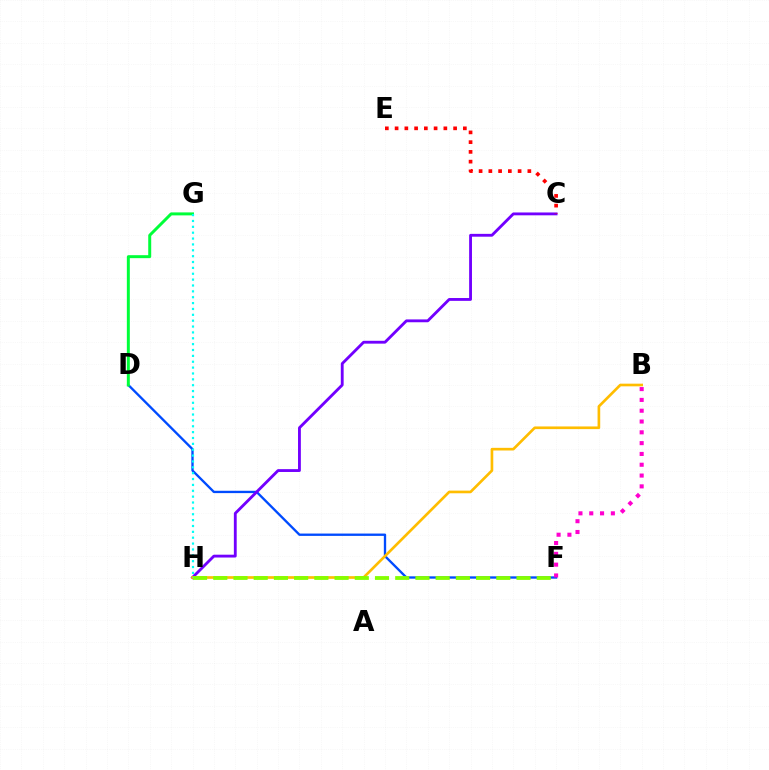{('D', 'F'): [{'color': '#004bff', 'line_style': 'solid', 'thickness': 1.68}], ('D', 'G'): [{'color': '#00ff39', 'line_style': 'solid', 'thickness': 2.14}], ('C', 'H'): [{'color': '#7200ff', 'line_style': 'solid', 'thickness': 2.04}], ('B', 'H'): [{'color': '#ffbd00', 'line_style': 'solid', 'thickness': 1.92}], ('B', 'F'): [{'color': '#ff00cf', 'line_style': 'dotted', 'thickness': 2.94}], ('C', 'E'): [{'color': '#ff0000', 'line_style': 'dotted', 'thickness': 2.65}], ('F', 'H'): [{'color': '#84ff00', 'line_style': 'dashed', 'thickness': 2.75}], ('G', 'H'): [{'color': '#00fff6', 'line_style': 'dotted', 'thickness': 1.59}]}